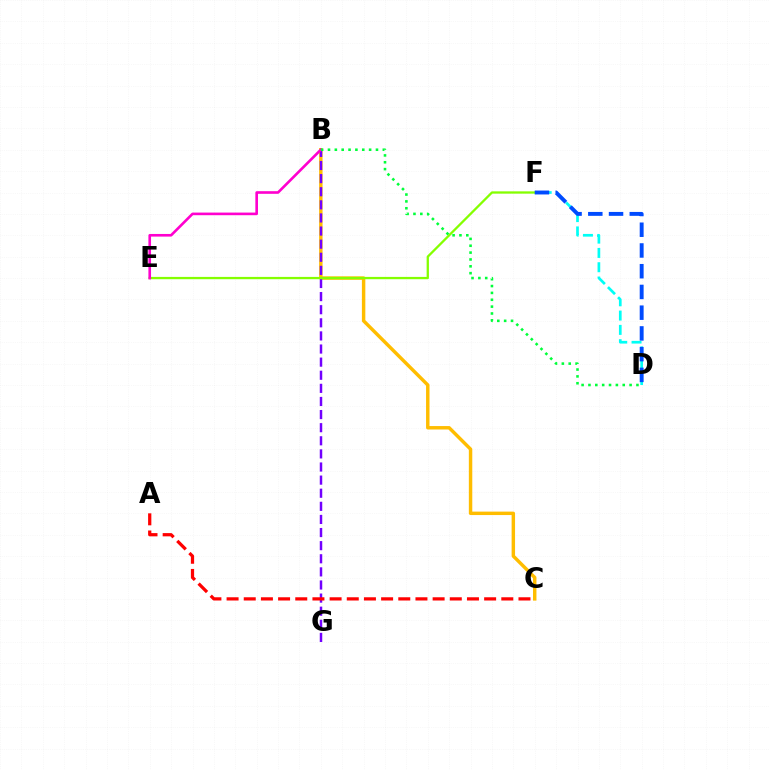{('B', 'C'): [{'color': '#ffbd00', 'line_style': 'solid', 'thickness': 2.48}], ('D', 'F'): [{'color': '#00fff6', 'line_style': 'dashed', 'thickness': 1.94}, {'color': '#004bff', 'line_style': 'dashed', 'thickness': 2.82}], ('B', 'G'): [{'color': '#7200ff', 'line_style': 'dashed', 'thickness': 1.78}], ('A', 'C'): [{'color': '#ff0000', 'line_style': 'dashed', 'thickness': 2.33}], ('E', 'F'): [{'color': '#84ff00', 'line_style': 'solid', 'thickness': 1.65}], ('B', 'E'): [{'color': '#ff00cf', 'line_style': 'solid', 'thickness': 1.89}], ('B', 'D'): [{'color': '#00ff39', 'line_style': 'dotted', 'thickness': 1.86}]}